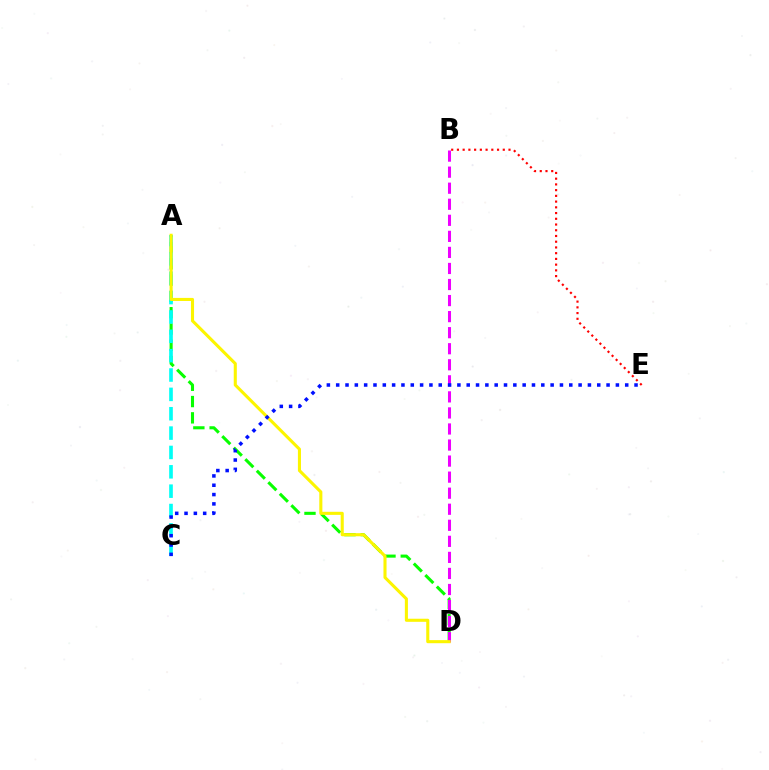{('B', 'E'): [{'color': '#ff0000', 'line_style': 'dotted', 'thickness': 1.56}], ('A', 'D'): [{'color': '#08ff00', 'line_style': 'dashed', 'thickness': 2.21}, {'color': '#fcf500', 'line_style': 'solid', 'thickness': 2.22}], ('A', 'C'): [{'color': '#00fff6', 'line_style': 'dashed', 'thickness': 2.63}], ('B', 'D'): [{'color': '#ee00ff', 'line_style': 'dashed', 'thickness': 2.18}], ('C', 'E'): [{'color': '#0010ff', 'line_style': 'dotted', 'thickness': 2.53}]}